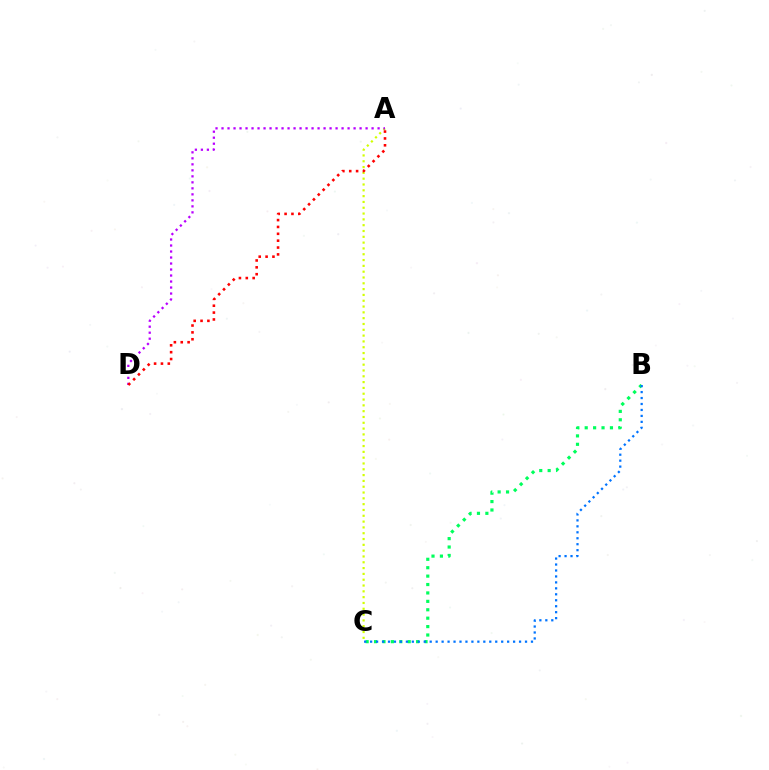{('B', 'C'): [{'color': '#00ff5c', 'line_style': 'dotted', 'thickness': 2.29}, {'color': '#0074ff', 'line_style': 'dotted', 'thickness': 1.62}], ('A', 'C'): [{'color': '#d1ff00', 'line_style': 'dotted', 'thickness': 1.58}], ('A', 'D'): [{'color': '#b900ff', 'line_style': 'dotted', 'thickness': 1.63}, {'color': '#ff0000', 'line_style': 'dotted', 'thickness': 1.86}]}